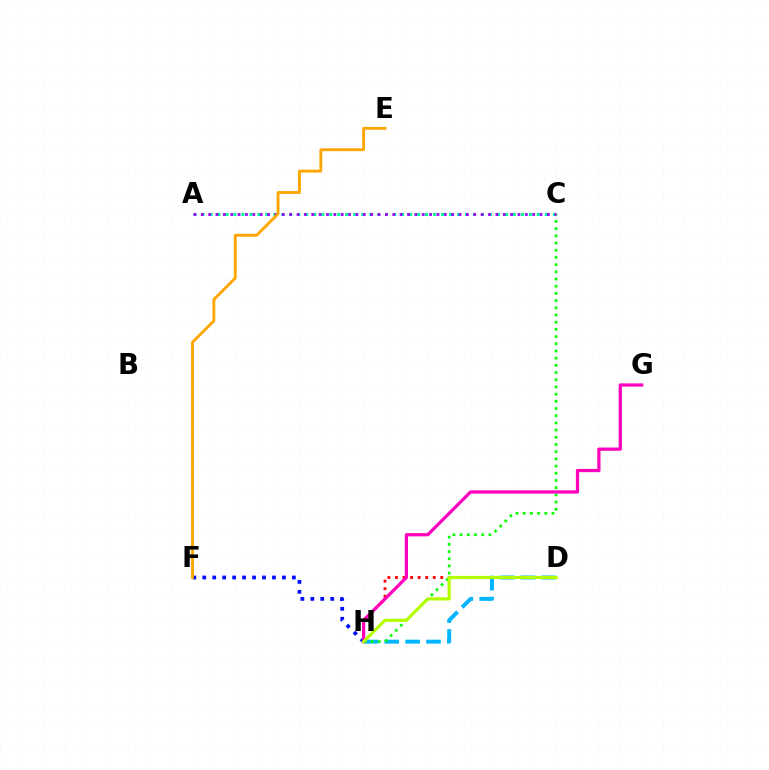{('D', 'H'): [{'color': '#00b5ff', 'line_style': 'dashed', 'thickness': 2.84}, {'color': '#ff0000', 'line_style': 'dotted', 'thickness': 2.05}, {'color': '#b3ff00', 'line_style': 'solid', 'thickness': 2.3}], ('C', 'H'): [{'color': '#08ff00', 'line_style': 'dotted', 'thickness': 1.95}], ('A', 'C'): [{'color': '#00ff9d', 'line_style': 'dotted', 'thickness': 2.17}, {'color': '#9b00ff', 'line_style': 'dotted', 'thickness': 2.0}], ('F', 'H'): [{'color': '#0010ff', 'line_style': 'dotted', 'thickness': 2.71}], ('G', 'H'): [{'color': '#ff00bd', 'line_style': 'solid', 'thickness': 2.33}], ('E', 'F'): [{'color': '#ffa500', 'line_style': 'solid', 'thickness': 2.05}]}